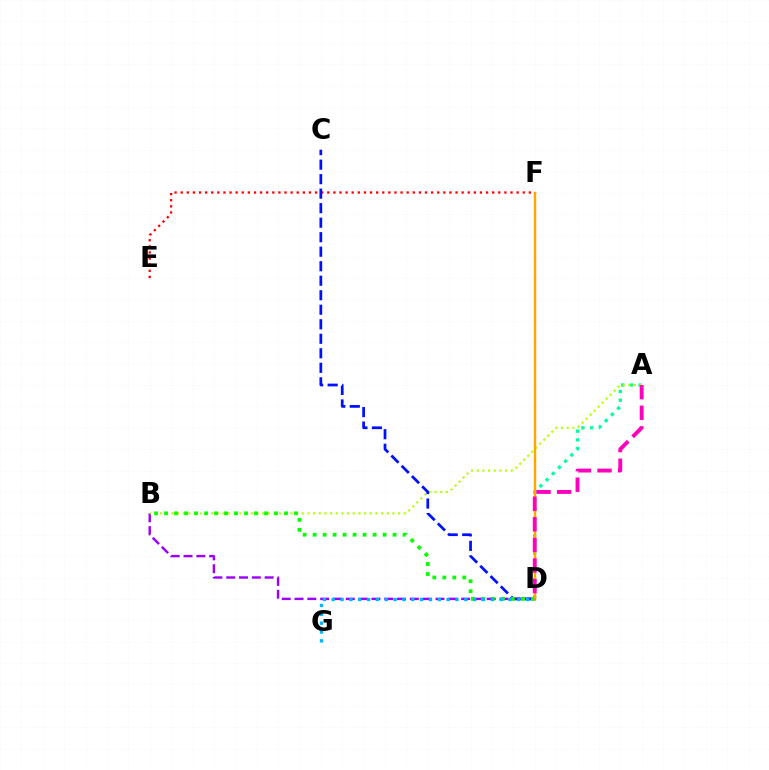{('A', 'D'): [{'color': '#00ff9d', 'line_style': 'dotted', 'thickness': 2.37}, {'color': '#ff00bd', 'line_style': 'dashed', 'thickness': 2.8}], ('B', 'D'): [{'color': '#9b00ff', 'line_style': 'dashed', 'thickness': 1.74}, {'color': '#08ff00', 'line_style': 'dotted', 'thickness': 2.72}], ('A', 'B'): [{'color': '#b3ff00', 'line_style': 'dotted', 'thickness': 1.54}], ('E', 'F'): [{'color': '#ff0000', 'line_style': 'dotted', 'thickness': 1.66}], ('C', 'D'): [{'color': '#0010ff', 'line_style': 'dashed', 'thickness': 1.97}], ('D', 'F'): [{'color': '#ffa500', 'line_style': 'solid', 'thickness': 1.76}], ('D', 'G'): [{'color': '#00b5ff', 'line_style': 'dotted', 'thickness': 2.4}]}